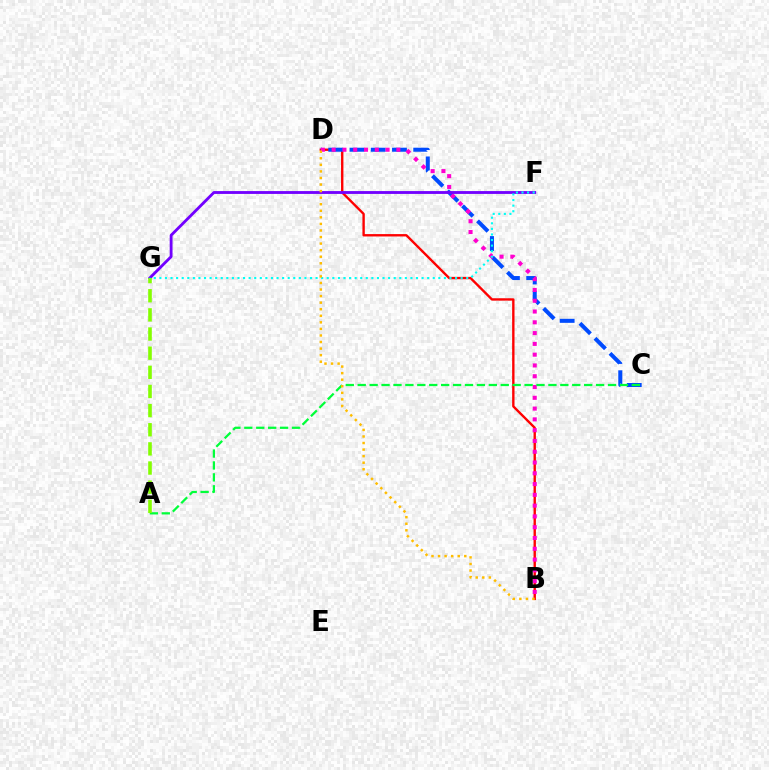{('B', 'D'): [{'color': '#ff0000', 'line_style': 'solid', 'thickness': 1.71}, {'color': '#ff00cf', 'line_style': 'dotted', 'thickness': 2.93}, {'color': '#ffbd00', 'line_style': 'dotted', 'thickness': 1.78}], ('C', 'D'): [{'color': '#004bff', 'line_style': 'dashed', 'thickness': 2.89}], ('A', 'C'): [{'color': '#00ff39', 'line_style': 'dashed', 'thickness': 1.62}], ('F', 'G'): [{'color': '#7200ff', 'line_style': 'solid', 'thickness': 2.04}, {'color': '#00fff6', 'line_style': 'dotted', 'thickness': 1.52}], ('A', 'G'): [{'color': '#84ff00', 'line_style': 'dashed', 'thickness': 2.6}]}